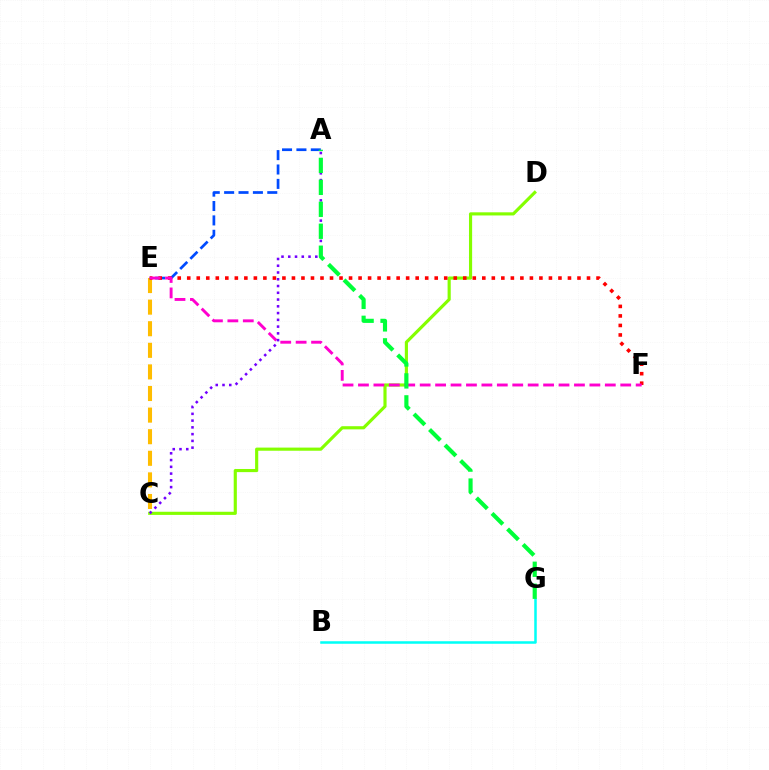{('B', 'G'): [{'color': '#00fff6', 'line_style': 'solid', 'thickness': 1.82}], ('C', 'E'): [{'color': '#ffbd00', 'line_style': 'dashed', 'thickness': 2.93}], ('C', 'D'): [{'color': '#84ff00', 'line_style': 'solid', 'thickness': 2.27}], ('A', 'E'): [{'color': '#004bff', 'line_style': 'dashed', 'thickness': 1.95}], ('E', 'F'): [{'color': '#ff0000', 'line_style': 'dotted', 'thickness': 2.59}, {'color': '#ff00cf', 'line_style': 'dashed', 'thickness': 2.1}], ('A', 'C'): [{'color': '#7200ff', 'line_style': 'dotted', 'thickness': 1.84}], ('A', 'G'): [{'color': '#00ff39', 'line_style': 'dashed', 'thickness': 2.98}]}